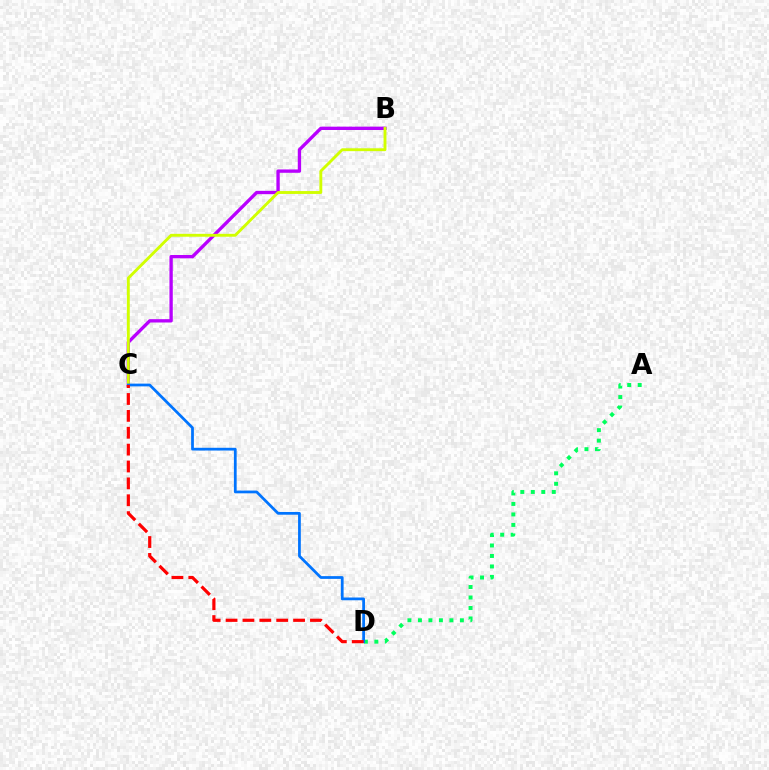{('B', 'C'): [{'color': '#b900ff', 'line_style': 'solid', 'thickness': 2.4}, {'color': '#d1ff00', 'line_style': 'solid', 'thickness': 2.07}], ('A', 'D'): [{'color': '#00ff5c', 'line_style': 'dotted', 'thickness': 2.85}], ('C', 'D'): [{'color': '#0074ff', 'line_style': 'solid', 'thickness': 1.98}, {'color': '#ff0000', 'line_style': 'dashed', 'thickness': 2.29}]}